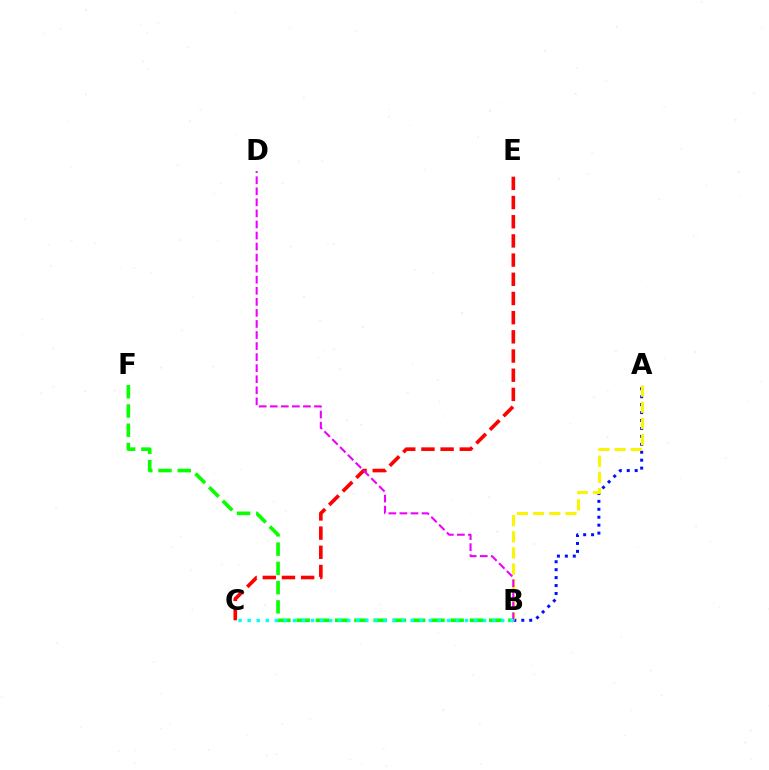{('A', 'B'): [{'color': '#0010ff', 'line_style': 'dotted', 'thickness': 2.16}, {'color': '#fcf500', 'line_style': 'dashed', 'thickness': 2.19}], ('C', 'E'): [{'color': '#ff0000', 'line_style': 'dashed', 'thickness': 2.61}], ('B', 'F'): [{'color': '#08ff00', 'line_style': 'dashed', 'thickness': 2.62}], ('B', 'D'): [{'color': '#ee00ff', 'line_style': 'dashed', 'thickness': 1.5}], ('B', 'C'): [{'color': '#00fff6', 'line_style': 'dotted', 'thickness': 2.46}]}